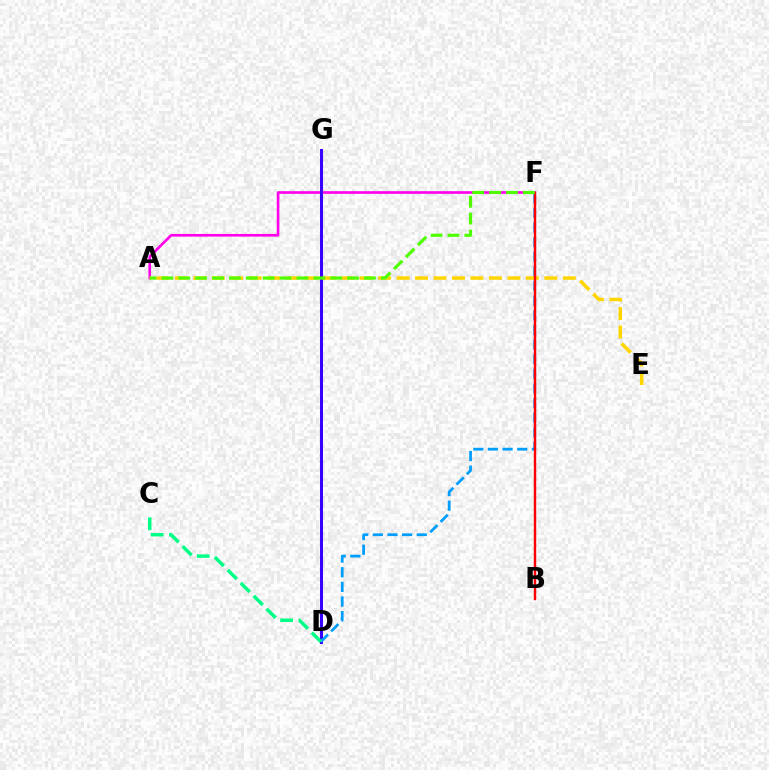{('A', 'F'): [{'color': '#ff00ed', 'line_style': 'solid', 'thickness': 1.9}, {'color': '#4fff00', 'line_style': 'dashed', 'thickness': 2.29}], ('D', 'G'): [{'color': '#3700ff', 'line_style': 'solid', 'thickness': 2.19}], ('D', 'F'): [{'color': '#009eff', 'line_style': 'dashed', 'thickness': 1.99}], ('A', 'E'): [{'color': '#ffd500', 'line_style': 'dashed', 'thickness': 2.51}], ('B', 'F'): [{'color': '#ff0000', 'line_style': 'solid', 'thickness': 1.76}], ('C', 'D'): [{'color': '#00ff86', 'line_style': 'dashed', 'thickness': 2.49}]}